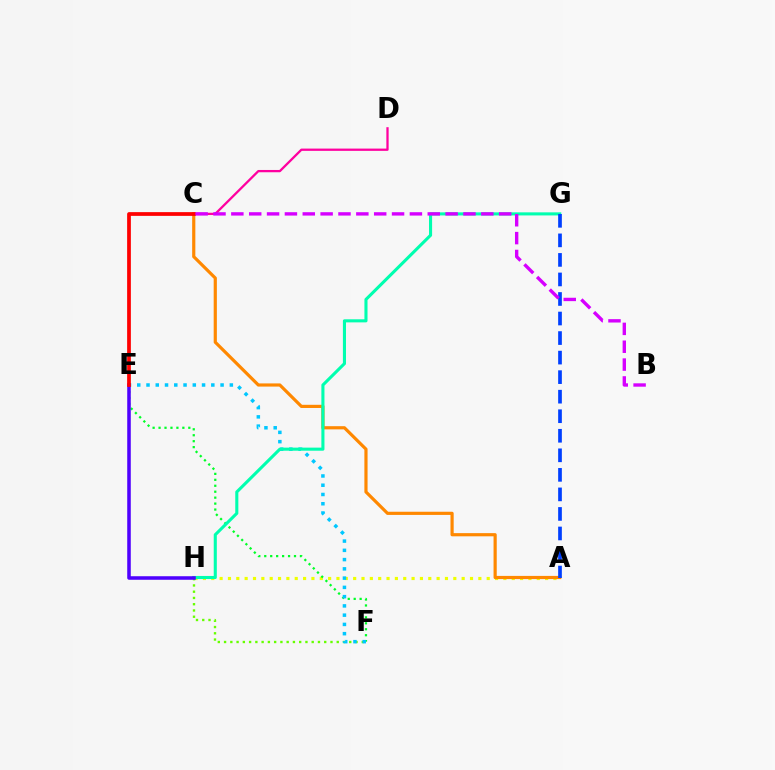{('A', 'H'): [{'color': '#eeff00', 'line_style': 'dotted', 'thickness': 2.27}], ('E', 'F'): [{'color': '#00ff27', 'line_style': 'dotted', 'thickness': 1.62}, {'color': '#00c7ff', 'line_style': 'dotted', 'thickness': 2.52}], ('A', 'C'): [{'color': '#ff8800', 'line_style': 'solid', 'thickness': 2.29}], ('F', 'H'): [{'color': '#66ff00', 'line_style': 'dotted', 'thickness': 1.7}], ('G', 'H'): [{'color': '#00ffaf', 'line_style': 'solid', 'thickness': 2.22}], ('E', 'H'): [{'color': '#4f00ff', 'line_style': 'solid', 'thickness': 2.55}], ('C', 'D'): [{'color': '#ff00a0', 'line_style': 'solid', 'thickness': 1.64}], ('C', 'E'): [{'color': '#ff0000', 'line_style': 'solid', 'thickness': 2.69}], ('A', 'G'): [{'color': '#003fff', 'line_style': 'dashed', 'thickness': 2.65}], ('B', 'C'): [{'color': '#d600ff', 'line_style': 'dashed', 'thickness': 2.43}]}